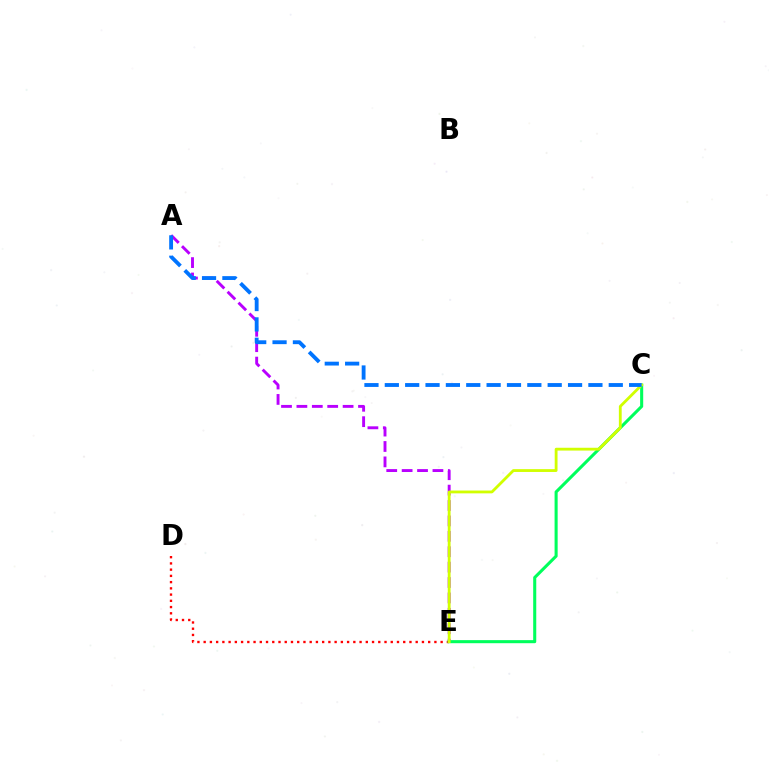{('A', 'E'): [{'color': '#b900ff', 'line_style': 'dashed', 'thickness': 2.09}], ('D', 'E'): [{'color': '#ff0000', 'line_style': 'dotted', 'thickness': 1.69}], ('C', 'E'): [{'color': '#00ff5c', 'line_style': 'solid', 'thickness': 2.21}, {'color': '#d1ff00', 'line_style': 'solid', 'thickness': 2.03}], ('A', 'C'): [{'color': '#0074ff', 'line_style': 'dashed', 'thickness': 2.77}]}